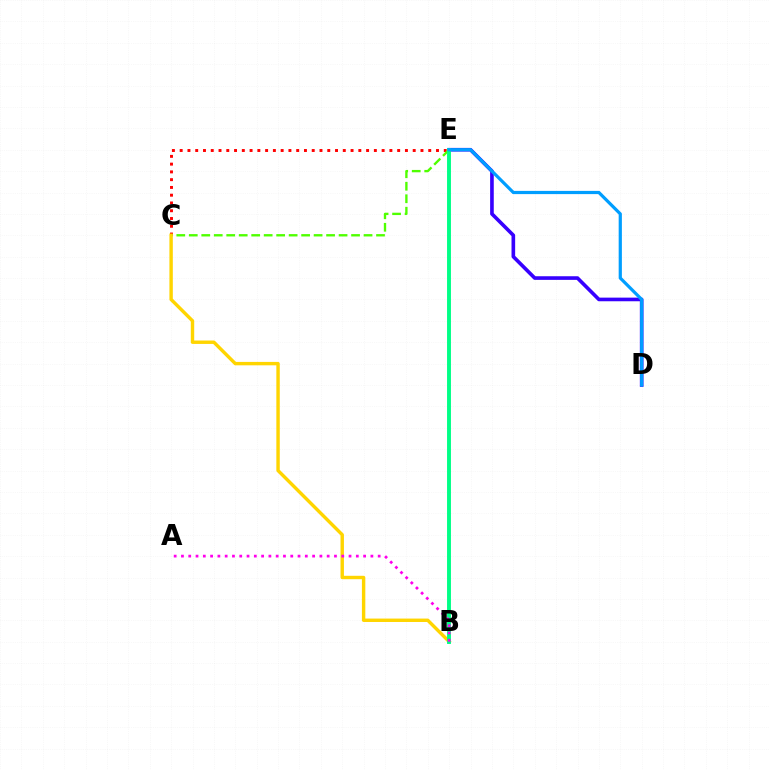{('C', 'E'): [{'color': '#ff0000', 'line_style': 'dotted', 'thickness': 2.11}, {'color': '#4fff00', 'line_style': 'dashed', 'thickness': 1.7}], ('D', 'E'): [{'color': '#3700ff', 'line_style': 'solid', 'thickness': 2.62}, {'color': '#009eff', 'line_style': 'solid', 'thickness': 2.31}], ('B', 'C'): [{'color': '#ffd500', 'line_style': 'solid', 'thickness': 2.46}], ('B', 'E'): [{'color': '#00ff86', 'line_style': 'solid', 'thickness': 2.81}], ('A', 'B'): [{'color': '#ff00ed', 'line_style': 'dotted', 'thickness': 1.98}]}